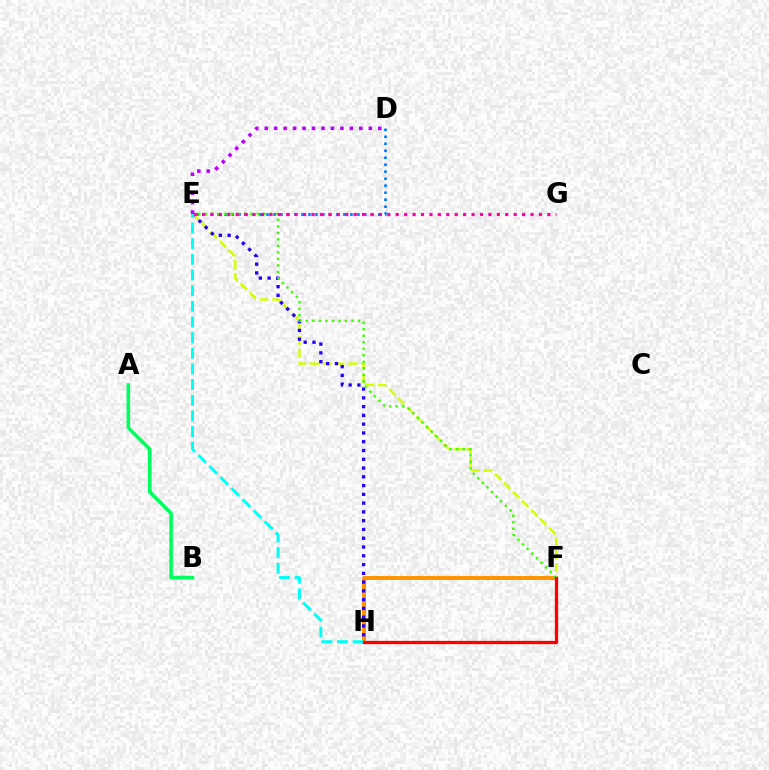{('A', 'B'): [{'color': '#00ff5c', 'line_style': 'solid', 'thickness': 2.56}], ('F', 'H'): [{'color': '#ff9400', 'line_style': 'solid', 'thickness': 2.84}, {'color': '#ff0000', 'line_style': 'solid', 'thickness': 2.36}], ('D', 'E'): [{'color': '#0074ff', 'line_style': 'dotted', 'thickness': 1.9}, {'color': '#b900ff', 'line_style': 'dotted', 'thickness': 2.57}], ('E', 'F'): [{'color': '#d1ff00', 'line_style': 'dashed', 'thickness': 1.74}, {'color': '#3dff00', 'line_style': 'dotted', 'thickness': 1.77}], ('E', 'H'): [{'color': '#2500ff', 'line_style': 'dotted', 'thickness': 2.38}, {'color': '#00fff6', 'line_style': 'dashed', 'thickness': 2.13}], ('E', 'G'): [{'color': '#ff00ac', 'line_style': 'dotted', 'thickness': 2.29}]}